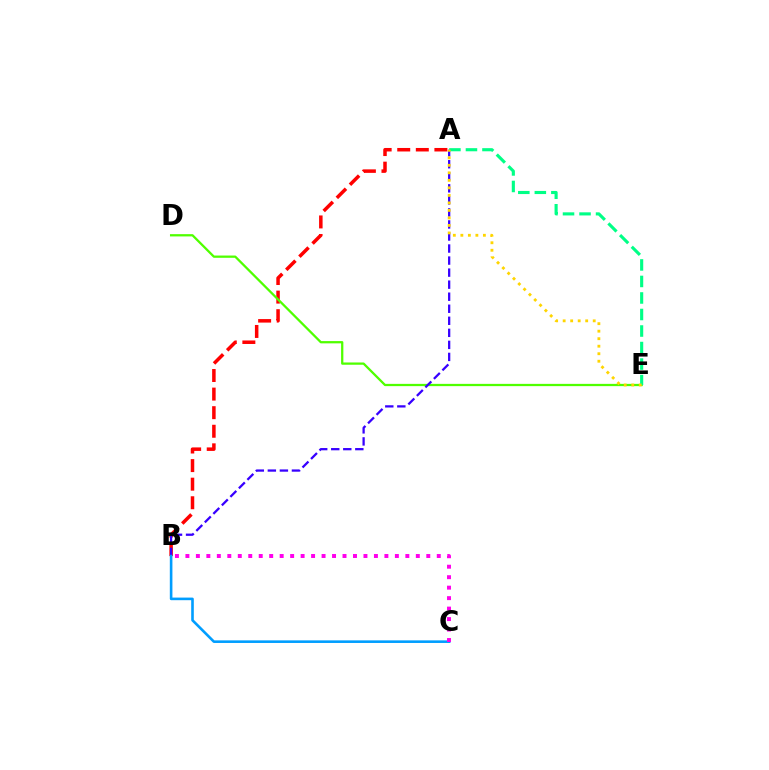{('A', 'B'): [{'color': '#ff0000', 'line_style': 'dashed', 'thickness': 2.52}, {'color': '#3700ff', 'line_style': 'dashed', 'thickness': 1.64}], ('D', 'E'): [{'color': '#4fff00', 'line_style': 'solid', 'thickness': 1.63}], ('B', 'C'): [{'color': '#009eff', 'line_style': 'solid', 'thickness': 1.88}, {'color': '#ff00ed', 'line_style': 'dotted', 'thickness': 2.85}], ('A', 'E'): [{'color': '#00ff86', 'line_style': 'dashed', 'thickness': 2.24}, {'color': '#ffd500', 'line_style': 'dotted', 'thickness': 2.04}]}